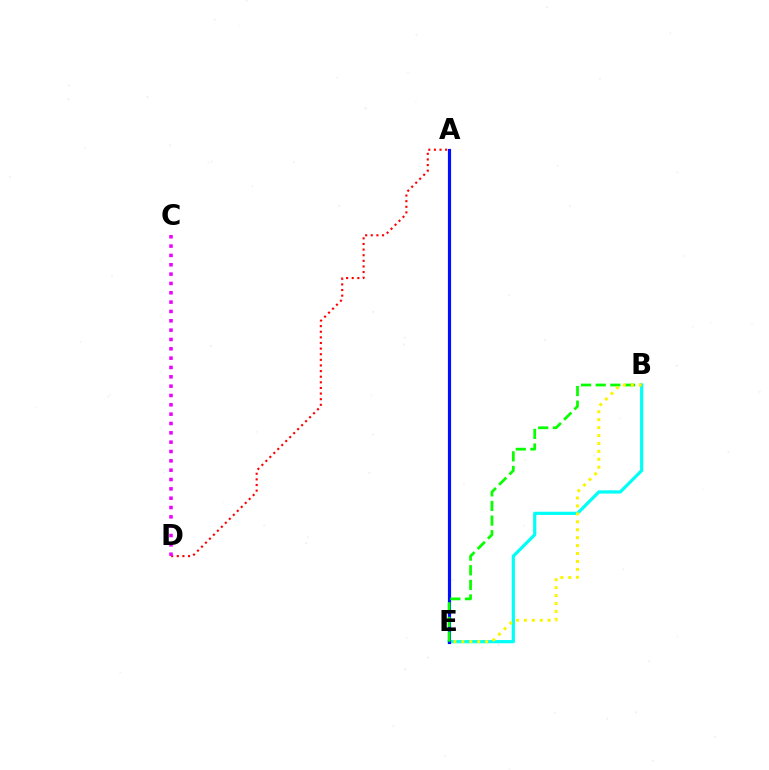{('B', 'E'): [{'color': '#00fff6', 'line_style': 'solid', 'thickness': 2.31}, {'color': '#08ff00', 'line_style': 'dashed', 'thickness': 1.99}, {'color': '#fcf500', 'line_style': 'dotted', 'thickness': 2.15}], ('A', 'E'): [{'color': '#0010ff', 'line_style': 'solid', 'thickness': 2.29}], ('A', 'D'): [{'color': '#ff0000', 'line_style': 'dotted', 'thickness': 1.53}], ('C', 'D'): [{'color': '#ee00ff', 'line_style': 'dotted', 'thickness': 2.54}]}